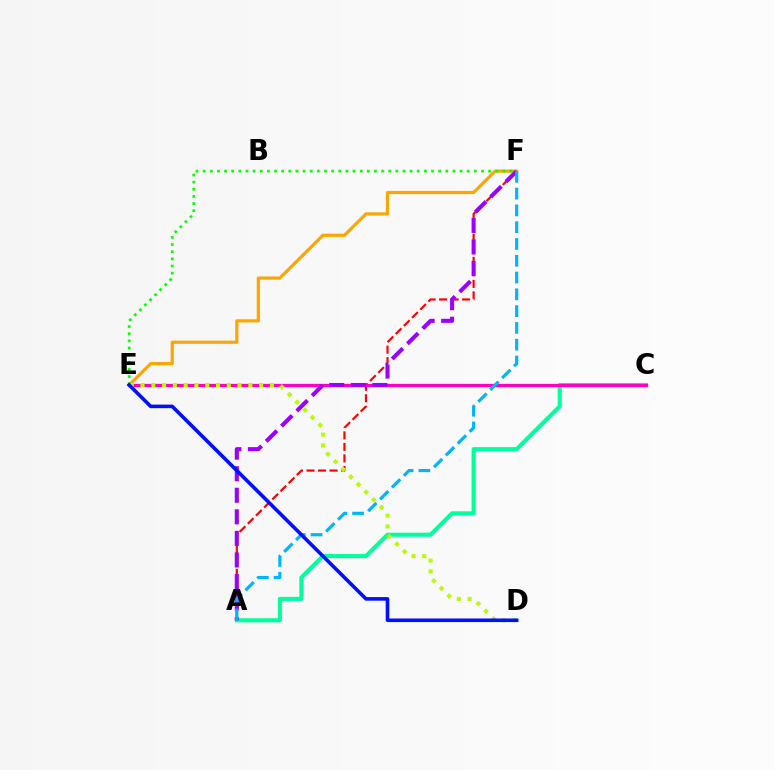{('A', 'C'): [{'color': '#00ff9d', 'line_style': 'solid', 'thickness': 2.95}], ('A', 'F'): [{'color': '#ff0000', 'line_style': 'dashed', 'thickness': 1.56}, {'color': '#9b00ff', 'line_style': 'dashed', 'thickness': 2.93}, {'color': '#00b5ff', 'line_style': 'dashed', 'thickness': 2.28}], ('C', 'E'): [{'color': '#ff00bd', 'line_style': 'solid', 'thickness': 2.35}], ('E', 'F'): [{'color': '#ffa500', 'line_style': 'solid', 'thickness': 2.28}, {'color': '#08ff00', 'line_style': 'dotted', 'thickness': 1.94}], ('D', 'E'): [{'color': '#b3ff00', 'line_style': 'dotted', 'thickness': 2.93}, {'color': '#0010ff', 'line_style': 'solid', 'thickness': 2.59}]}